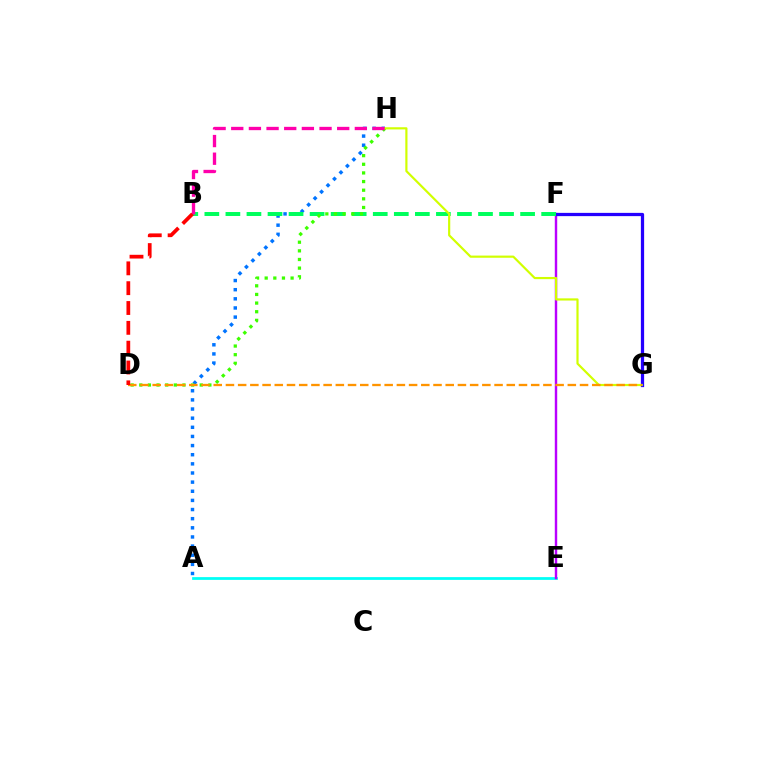{('A', 'E'): [{'color': '#00fff6', 'line_style': 'solid', 'thickness': 1.99}], ('E', 'F'): [{'color': '#b900ff', 'line_style': 'solid', 'thickness': 1.75}], ('F', 'G'): [{'color': '#2500ff', 'line_style': 'solid', 'thickness': 2.34}], ('A', 'H'): [{'color': '#0074ff', 'line_style': 'dotted', 'thickness': 2.48}], ('B', 'F'): [{'color': '#00ff5c', 'line_style': 'dashed', 'thickness': 2.86}], ('D', 'H'): [{'color': '#3dff00', 'line_style': 'dotted', 'thickness': 2.35}], ('G', 'H'): [{'color': '#d1ff00', 'line_style': 'solid', 'thickness': 1.57}], ('D', 'G'): [{'color': '#ff9400', 'line_style': 'dashed', 'thickness': 1.66}], ('B', 'H'): [{'color': '#ff00ac', 'line_style': 'dashed', 'thickness': 2.4}], ('B', 'D'): [{'color': '#ff0000', 'line_style': 'dashed', 'thickness': 2.69}]}